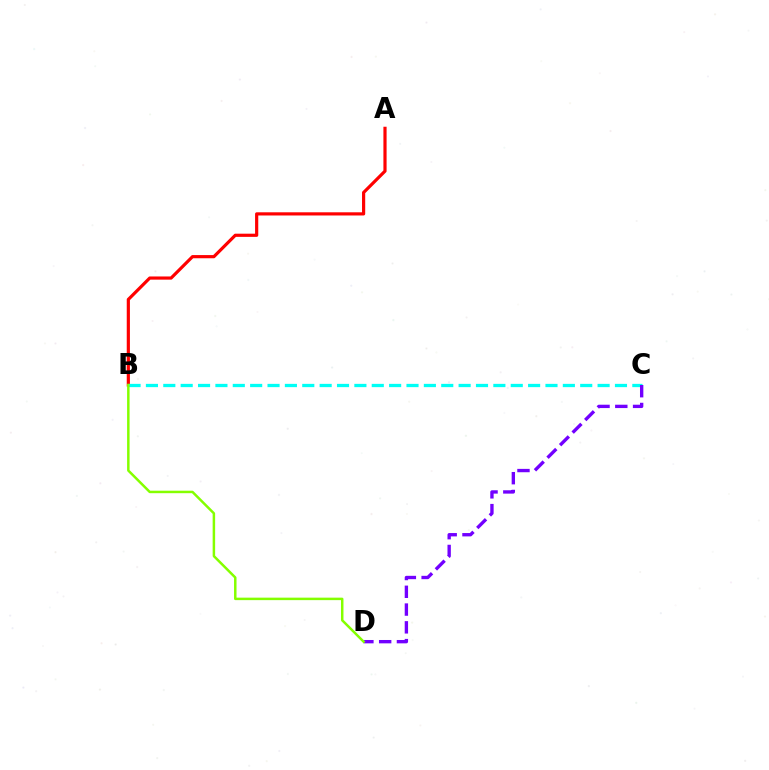{('A', 'B'): [{'color': '#ff0000', 'line_style': 'solid', 'thickness': 2.29}], ('B', 'C'): [{'color': '#00fff6', 'line_style': 'dashed', 'thickness': 2.36}], ('C', 'D'): [{'color': '#7200ff', 'line_style': 'dashed', 'thickness': 2.41}], ('B', 'D'): [{'color': '#84ff00', 'line_style': 'solid', 'thickness': 1.79}]}